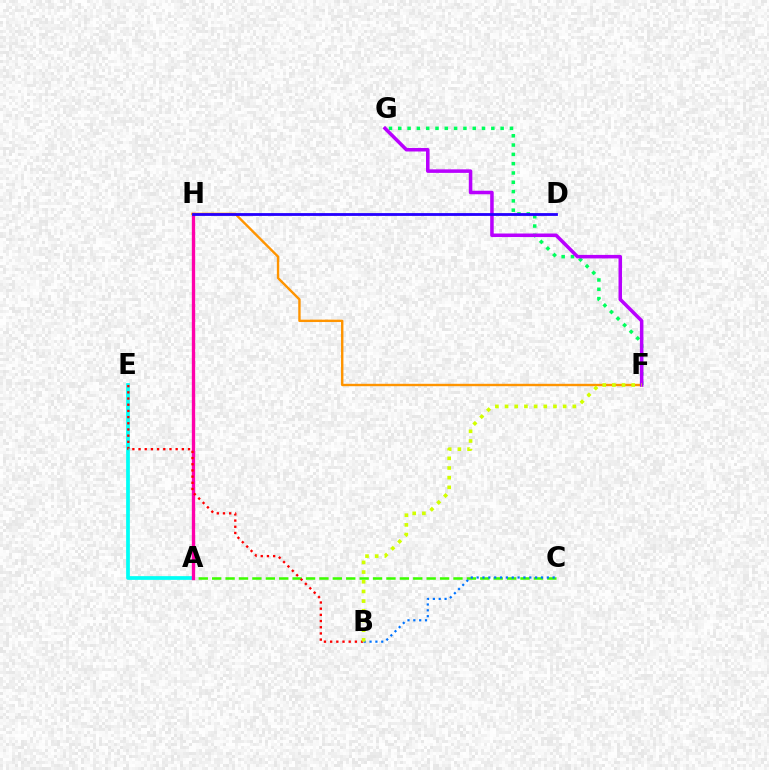{('F', 'G'): [{'color': '#00ff5c', 'line_style': 'dotted', 'thickness': 2.53}, {'color': '#b900ff', 'line_style': 'solid', 'thickness': 2.54}], ('A', 'E'): [{'color': '#00fff6', 'line_style': 'solid', 'thickness': 2.68}], ('A', 'C'): [{'color': '#3dff00', 'line_style': 'dashed', 'thickness': 1.82}], ('A', 'H'): [{'color': '#ff00ac', 'line_style': 'solid', 'thickness': 2.4}], ('B', 'E'): [{'color': '#ff0000', 'line_style': 'dotted', 'thickness': 1.68}], ('B', 'C'): [{'color': '#0074ff', 'line_style': 'dotted', 'thickness': 1.59}], ('F', 'H'): [{'color': '#ff9400', 'line_style': 'solid', 'thickness': 1.73}], ('D', 'H'): [{'color': '#2500ff', 'line_style': 'solid', 'thickness': 2.03}], ('B', 'F'): [{'color': '#d1ff00', 'line_style': 'dotted', 'thickness': 2.63}]}